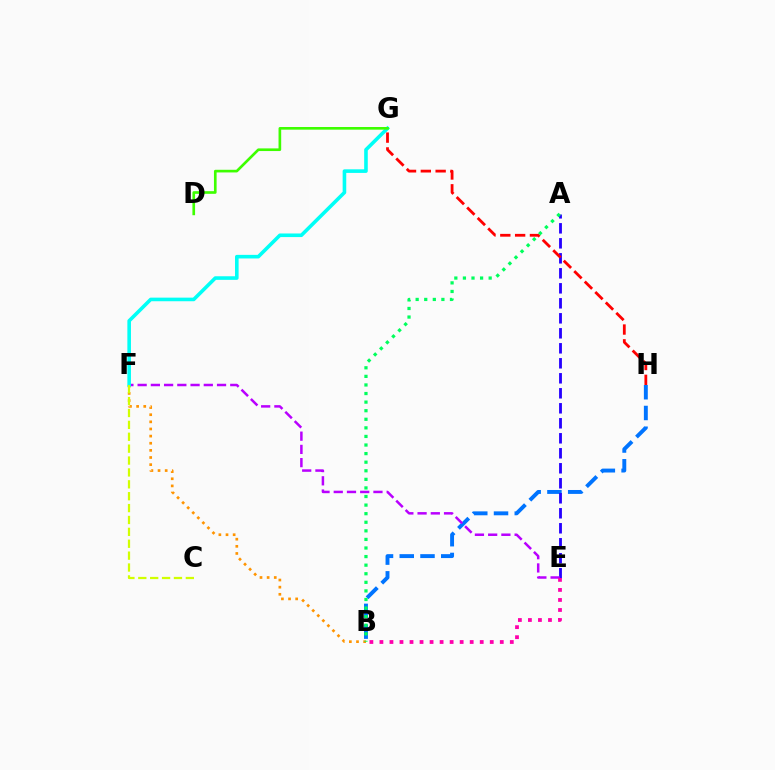{('B', 'H'): [{'color': '#0074ff', 'line_style': 'dashed', 'thickness': 2.82}], ('B', 'F'): [{'color': '#ff9400', 'line_style': 'dotted', 'thickness': 1.94}], ('A', 'E'): [{'color': '#2500ff', 'line_style': 'dashed', 'thickness': 2.04}], ('G', 'H'): [{'color': '#ff0000', 'line_style': 'dashed', 'thickness': 2.01}], ('E', 'F'): [{'color': '#b900ff', 'line_style': 'dashed', 'thickness': 1.8}], ('F', 'G'): [{'color': '#00fff6', 'line_style': 'solid', 'thickness': 2.59}], ('C', 'F'): [{'color': '#d1ff00', 'line_style': 'dashed', 'thickness': 1.61}], ('D', 'G'): [{'color': '#3dff00', 'line_style': 'solid', 'thickness': 1.91}], ('B', 'E'): [{'color': '#ff00ac', 'line_style': 'dotted', 'thickness': 2.72}], ('A', 'B'): [{'color': '#00ff5c', 'line_style': 'dotted', 'thickness': 2.33}]}